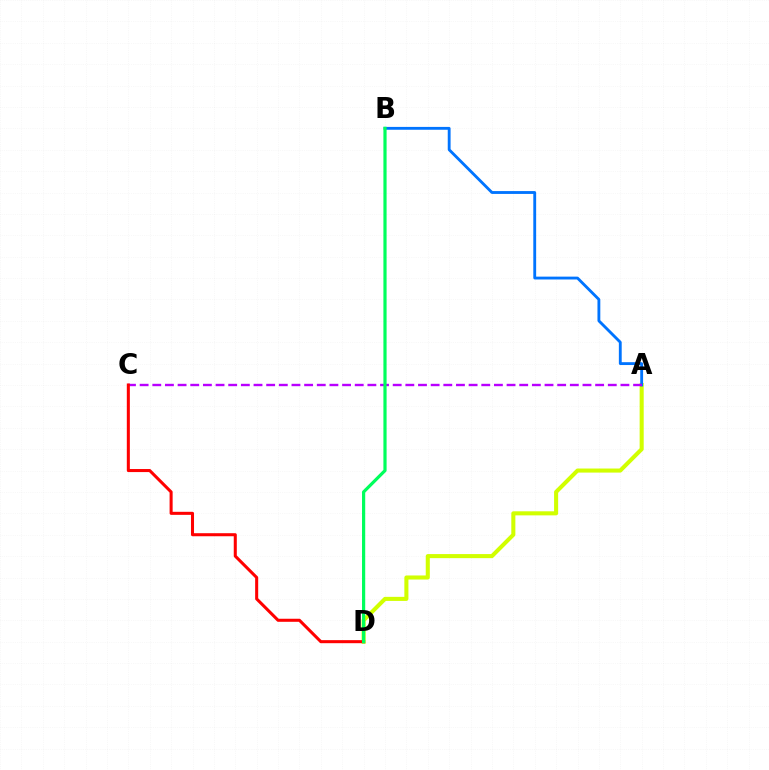{('A', 'D'): [{'color': '#d1ff00', 'line_style': 'solid', 'thickness': 2.93}], ('A', 'B'): [{'color': '#0074ff', 'line_style': 'solid', 'thickness': 2.05}], ('A', 'C'): [{'color': '#b900ff', 'line_style': 'dashed', 'thickness': 1.72}], ('C', 'D'): [{'color': '#ff0000', 'line_style': 'solid', 'thickness': 2.19}], ('B', 'D'): [{'color': '#00ff5c', 'line_style': 'solid', 'thickness': 2.3}]}